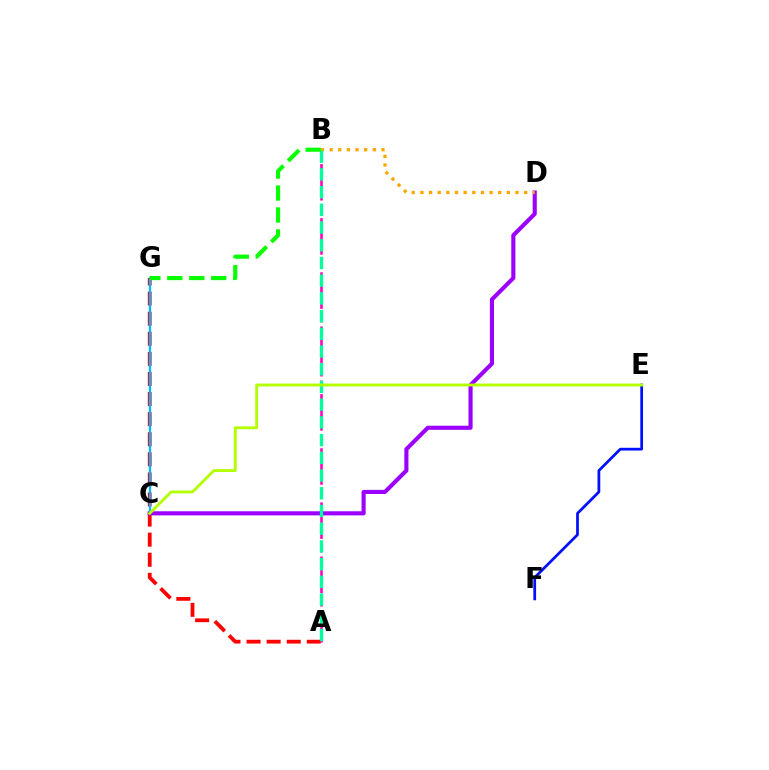{('A', 'G'): [{'color': '#ff0000', 'line_style': 'dashed', 'thickness': 2.73}], ('A', 'B'): [{'color': '#ff00bd', 'line_style': 'dashed', 'thickness': 1.84}, {'color': '#00ff9d', 'line_style': 'dashed', 'thickness': 2.41}], ('C', 'D'): [{'color': '#9b00ff', 'line_style': 'solid', 'thickness': 2.96}], ('B', 'D'): [{'color': '#ffa500', 'line_style': 'dotted', 'thickness': 2.35}], ('E', 'F'): [{'color': '#0010ff', 'line_style': 'solid', 'thickness': 1.98}], ('C', 'G'): [{'color': '#00b5ff', 'line_style': 'solid', 'thickness': 1.62}], ('B', 'G'): [{'color': '#08ff00', 'line_style': 'dashed', 'thickness': 2.98}], ('C', 'E'): [{'color': '#b3ff00', 'line_style': 'solid', 'thickness': 2.07}]}